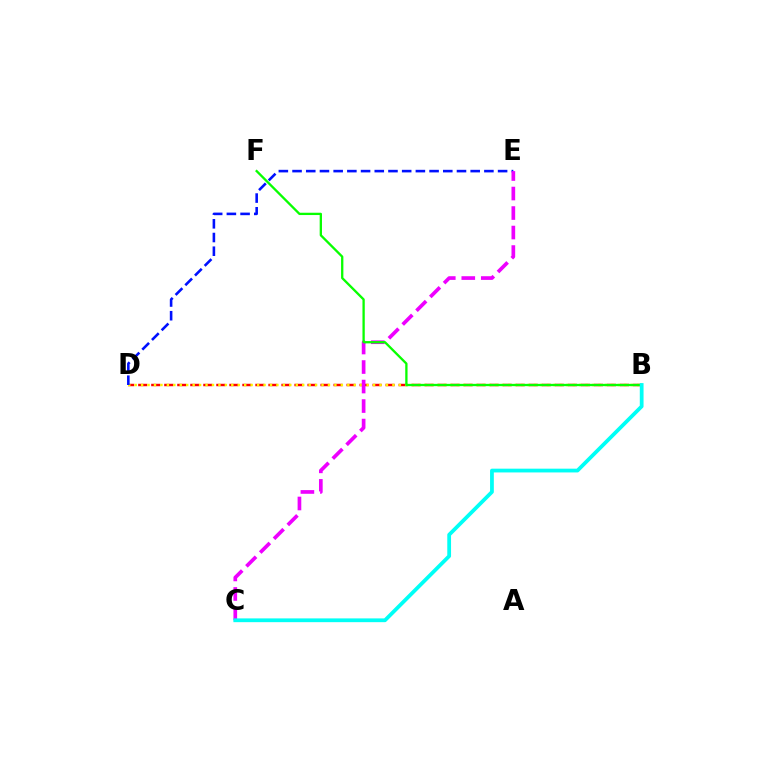{('B', 'D'): [{'color': '#ff0000', 'line_style': 'dashed', 'thickness': 1.77}, {'color': '#fcf500', 'line_style': 'dotted', 'thickness': 1.75}], ('D', 'E'): [{'color': '#0010ff', 'line_style': 'dashed', 'thickness': 1.86}], ('C', 'E'): [{'color': '#ee00ff', 'line_style': 'dashed', 'thickness': 2.65}], ('B', 'F'): [{'color': '#08ff00', 'line_style': 'solid', 'thickness': 1.66}], ('B', 'C'): [{'color': '#00fff6', 'line_style': 'solid', 'thickness': 2.71}]}